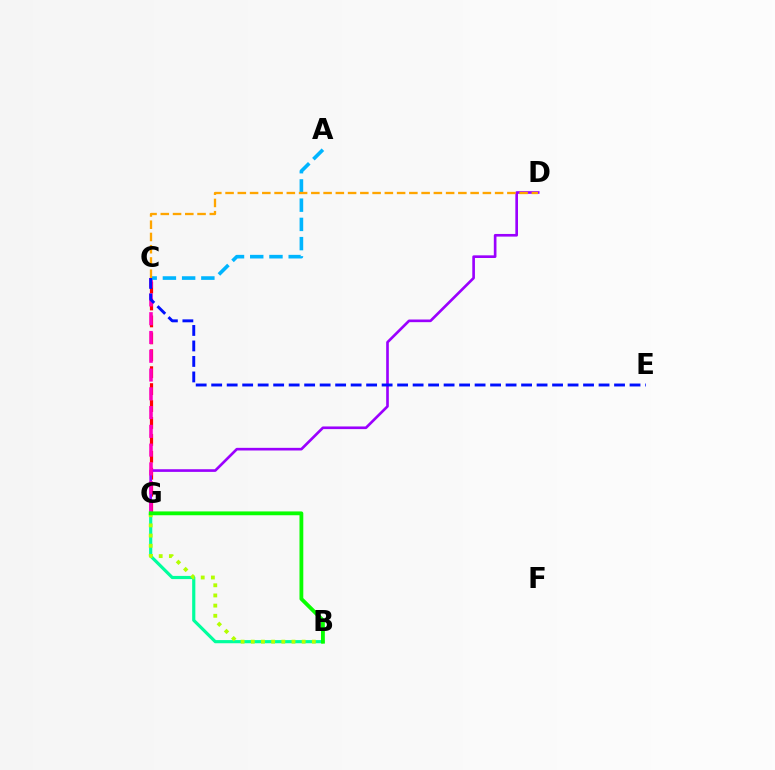{('C', 'G'): [{'color': '#ff0000', 'line_style': 'dashed', 'thickness': 2.3}, {'color': '#ff00bd', 'line_style': 'dashed', 'thickness': 2.55}], ('D', 'G'): [{'color': '#9b00ff', 'line_style': 'solid', 'thickness': 1.91}], ('B', 'G'): [{'color': '#00ff9d', 'line_style': 'solid', 'thickness': 2.28}, {'color': '#b3ff00', 'line_style': 'dotted', 'thickness': 2.76}, {'color': '#08ff00', 'line_style': 'solid', 'thickness': 2.75}], ('A', 'C'): [{'color': '#00b5ff', 'line_style': 'dashed', 'thickness': 2.61}], ('C', 'E'): [{'color': '#0010ff', 'line_style': 'dashed', 'thickness': 2.1}], ('C', 'D'): [{'color': '#ffa500', 'line_style': 'dashed', 'thickness': 1.66}]}